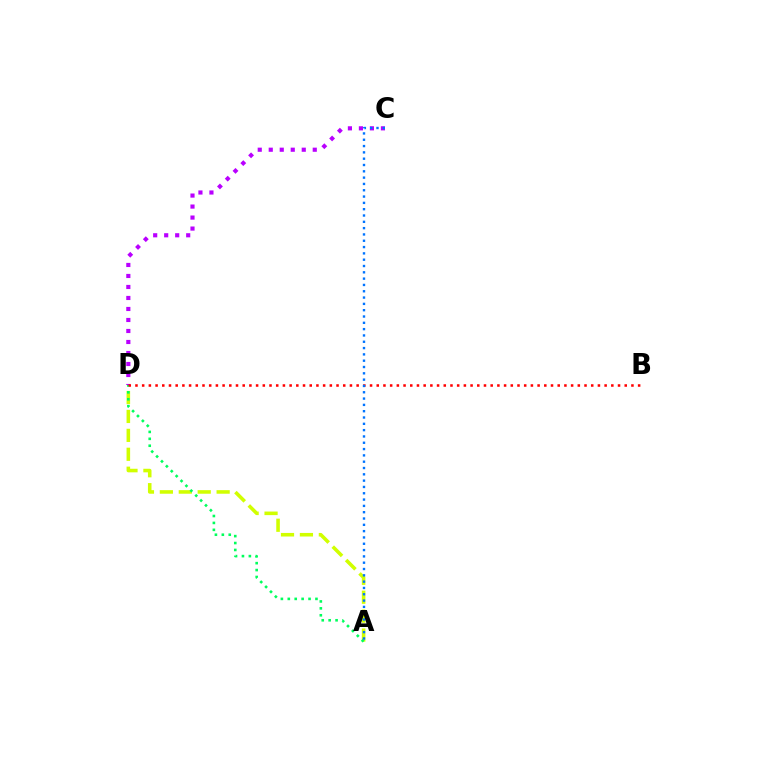{('A', 'D'): [{'color': '#d1ff00', 'line_style': 'dashed', 'thickness': 2.57}, {'color': '#00ff5c', 'line_style': 'dotted', 'thickness': 1.88}], ('C', 'D'): [{'color': '#b900ff', 'line_style': 'dotted', 'thickness': 2.99}], ('B', 'D'): [{'color': '#ff0000', 'line_style': 'dotted', 'thickness': 1.82}], ('A', 'C'): [{'color': '#0074ff', 'line_style': 'dotted', 'thickness': 1.72}]}